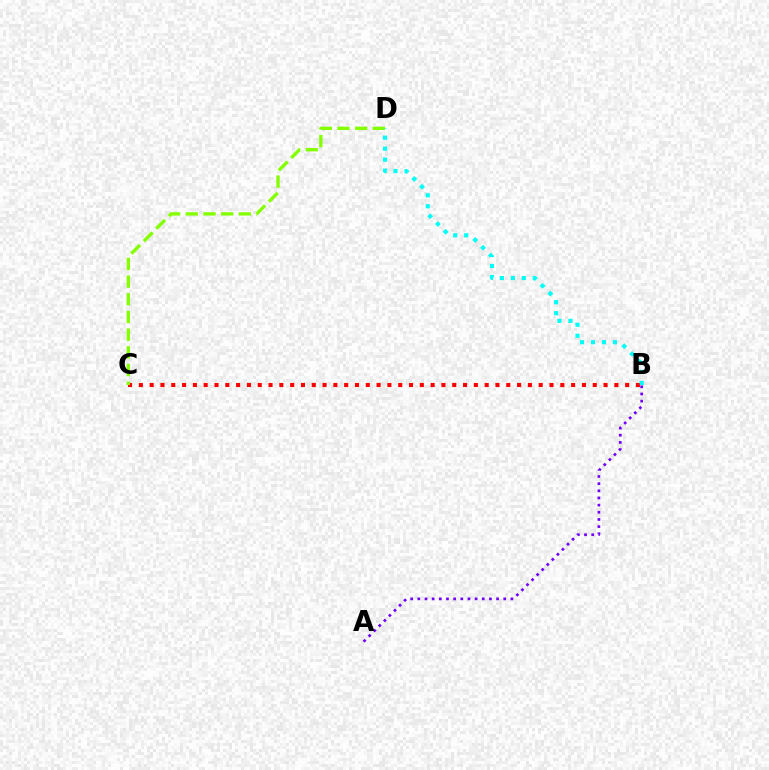{('B', 'C'): [{'color': '#ff0000', 'line_style': 'dotted', 'thickness': 2.94}], ('C', 'D'): [{'color': '#84ff00', 'line_style': 'dashed', 'thickness': 2.4}], ('A', 'B'): [{'color': '#7200ff', 'line_style': 'dotted', 'thickness': 1.94}], ('B', 'D'): [{'color': '#00fff6', 'line_style': 'dotted', 'thickness': 2.98}]}